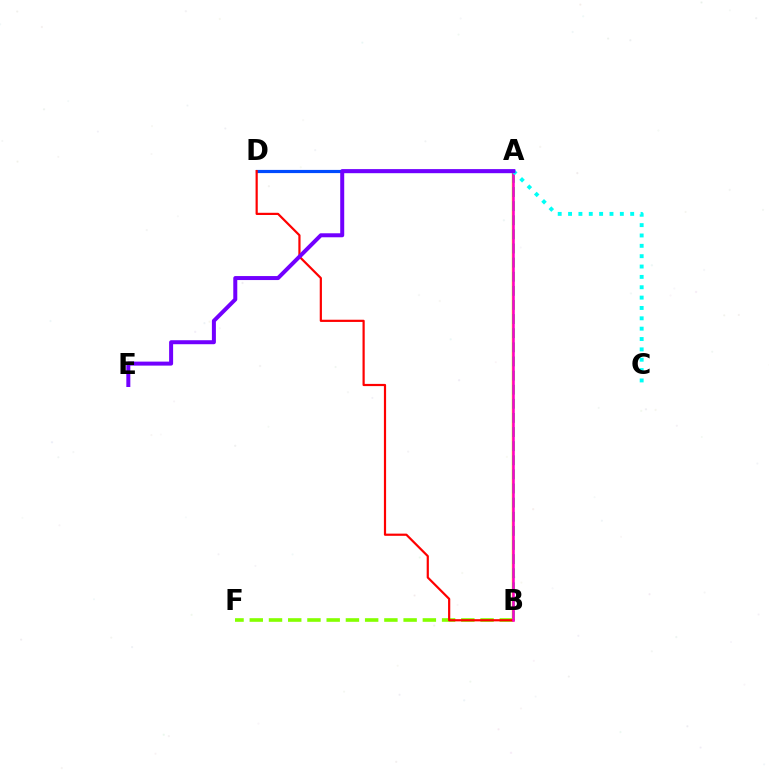{('A', 'B'): [{'color': '#ffbd00', 'line_style': 'solid', 'thickness': 1.7}, {'color': '#00ff39', 'line_style': 'dashed', 'thickness': 1.92}, {'color': '#ff00cf', 'line_style': 'solid', 'thickness': 1.81}], ('B', 'F'): [{'color': '#84ff00', 'line_style': 'dashed', 'thickness': 2.61}], ('A', 'D'): [{'color': '#004bff', 'line_style': 'solid', 'thickness': 2.29}], ('B', 'D'): [{'color': '#ff0000', 'line_style': 'solid', 'thickness': 1.58}], ('A', 'C'): [{'color': '#00fff6', 'line_style': 'dotted', 'thickness': 2.81}], ('A', 'E'): [{'color': '#7200ff', 'line_style': 'solid', 'thickness': 2.88}]}